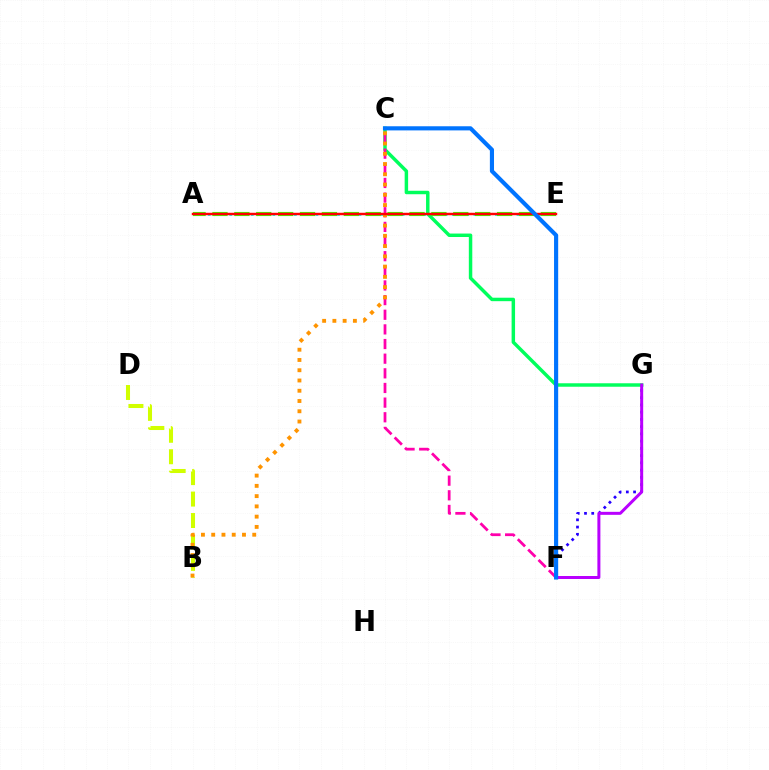{('A', 'E'): [{'color': '#00fff6', 'line_style': 'dotted', 'thickness': 1.95}, {'color': '#3dff00', 'line_style': 'dashed', 'thickness': 2.97}, {'color': '#ff0000', 'line_style': 'solid', 'thickness': 1.77}], ('C', 'G'): [{'color': '#00ff5c', 'line_style': 'solid', 'thickness': 2.49}], ('C', 'F'): [{'color': '#ff00ac', 'line_style': 'dashed', 'thickness': 1.99}, {'color': '#0074ff', 'line_style': 'solid', 'thickness': 2.98}], ('B', 'D'): [{'color': '#d1ff00', 'line_style': 'dashed', 'thickness': 2.91}], ('B', 'C'): [{'color': '#ff9400', 'line_style': 'dotted', 'thickness': 2.79}], ('F', 'G'): [{'color': '#2500ff', 'line_style': 'dotted', 'thickness': 1.97}, {'color': '#b900ff', 'line_style': 'solid', 'thickness': 2.16}]}